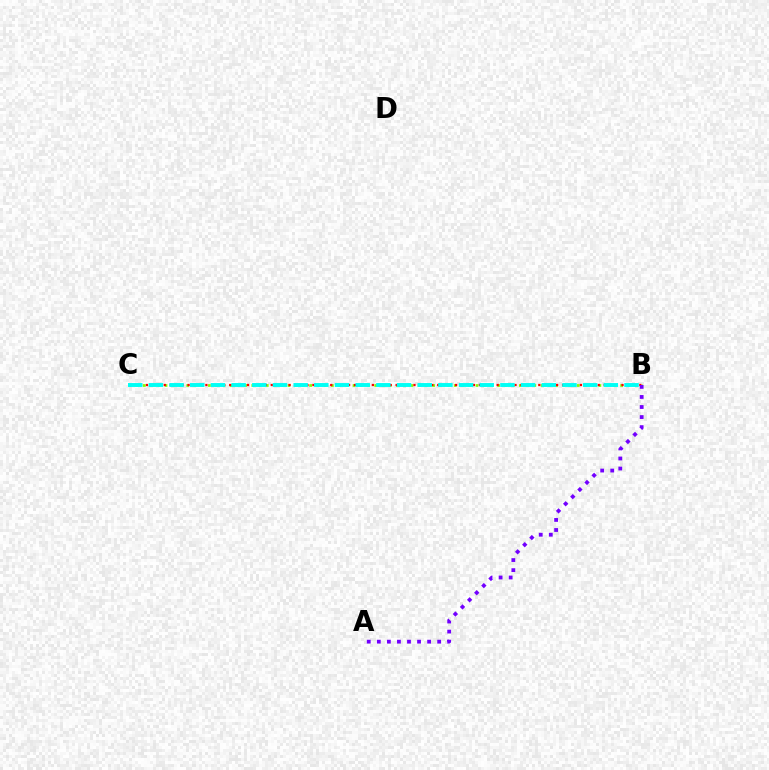{('B', 'C'): [{'color': '#84ff00', 'line_style': 'dotted', 'thickness': 1.96}, {'color': '#ff0000', 'line_style': 'dotted', 'thickness': 1.62}, {'color': '#00fff6', 'line_style': 'dashed', 'thickness': 2.81}], ('A', 'B'): [{'color': '#7200ff', 'line_style': 'dotted', 'thickness': 2.73}]}